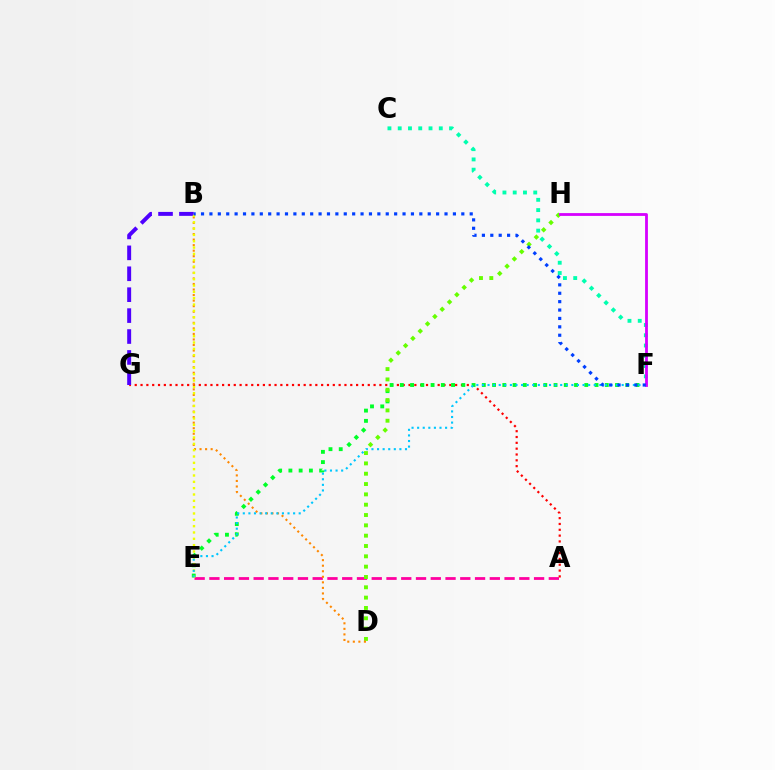{('A', 'G'): [{'color': '#ff0000', 'line_style': 'dotted', 'thickness': 1.58}], ('E', 'F'): [{'color': '#00ff27', 'line_style': 'dotted', 'thickness': 2.78}, {'color': '#00c7ff', 'line_style': 'dotted', 'thickness': 1.52}], ('A', 'E'): [{'color': '#ff00a0', 'line_style': 'dashed', 'thickness': 2.0}], ('D', 'H'): [{'color': '#66ff00', 'line_style': 'dotted', 'thickness': 2.81}], ('B', 'G'): [{'color': '#4f00ff', 'line_style': 'dashed', 'thickness': 2.84}], ('B', 'D'): [{'color': '#ff8800', 'line_style': 'dotted', 'thickness': 1.51}], ('C', 'F'): [{'color': '#00ffaf', 'line_style': 'dotted', 'thickness': 2.79}], ('B', 'E'): [{'color': '#eeff00', 'line_style': 'dotted', 'thickness': 1.72}], ('F', 'H'): [{'color': '#d600ff', 'line_style': 'solid', 'thickness': 2.02}], ('B', 'F'): [{'color': '#003fff', 'line_style': 'dotted', 'thickness': 2.28}]}